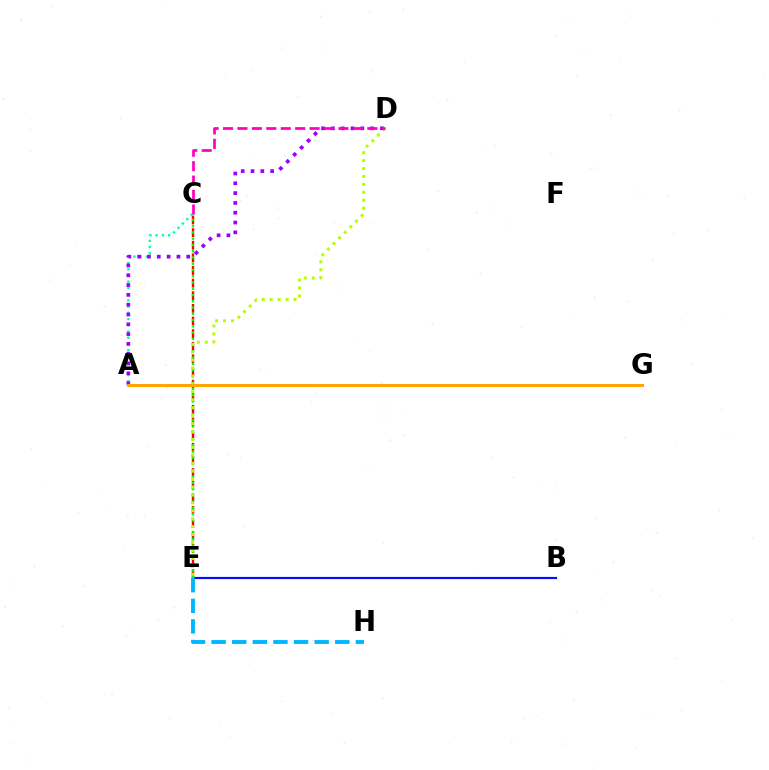{('B', 'E'): [{'color': '#0010ff', 'line_style': 'solid', 'thickness': 1.56}], ('C', 'E'): [{'color': '#ff0000', 'line_style': 'dashed', 'thickness': 1.72}, {'color': '#08ff00', 'line_style': 'dotted', 'thickness': 1.7}], ('A', 'C'): [{'color': '#00ff9d', 'line_style': 'dotted', 'thickness': 1.69}], ('D', 'E'): [{'color': '#b3ff00', 'line_style': 'dotted', 'thickness': 2.15}], ('E', 'H'): [{'color': '#00b5ff', 'line_style': 'dashed', 'thickness': 2.8}], ('A', 'D'): [{'color': '#9b00ff', 'line_style': 'dotted', 'thickness': 2.67}], ('C', 'D'): [{'color': '#ff00bd', 'line_style': 'dashed', 'thickness': 1.96}], ('A', 'G'): [{'color': '#ffa500', 'line_style': 'solid', 'thickness': 2.15}]}